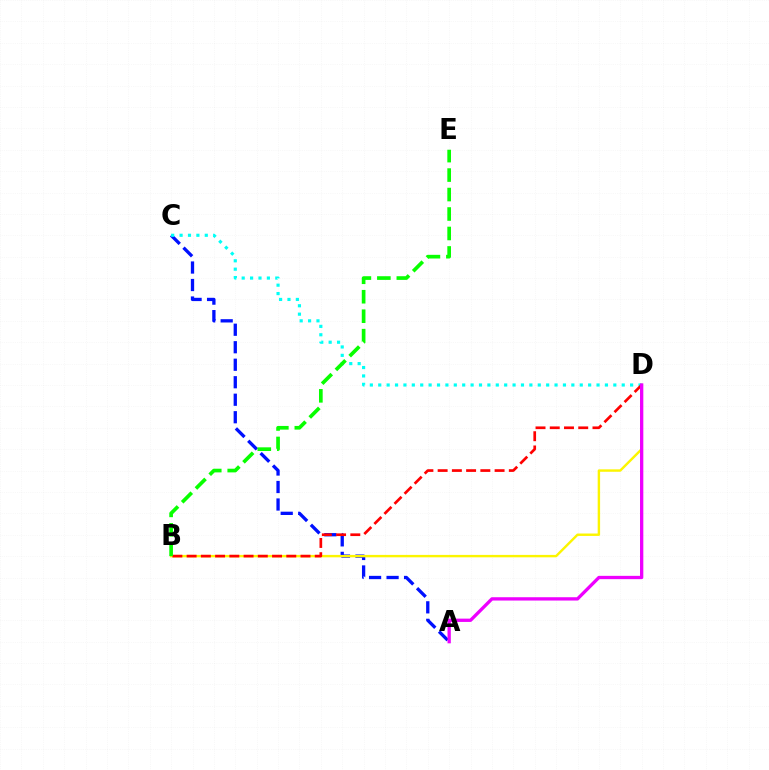{('A', 'C'): [{'color': '#0010ff', 'line_style': 'dashed', 'thickness': 2.38}], ('B', 'D'): [{'color': '#fcf500', 'line_style': 'solid', 'thickness': 1.74}, {'color': '#ff0000', 'line_style': 'dashed', 'thickness': 1.93}], ('C', 'D'): [{'color': '#00fff6', 'line_style': 'dotted', 'thickness': 2.28}], ('A', 'D'): [{'color': '#ee00ff', 'line_style': 'solid', 'thickness': 2.38}], ('B', 'E'): [{'color': '#08ff00', 'line_style': 'dashed', 'thickness': 2.64}]}